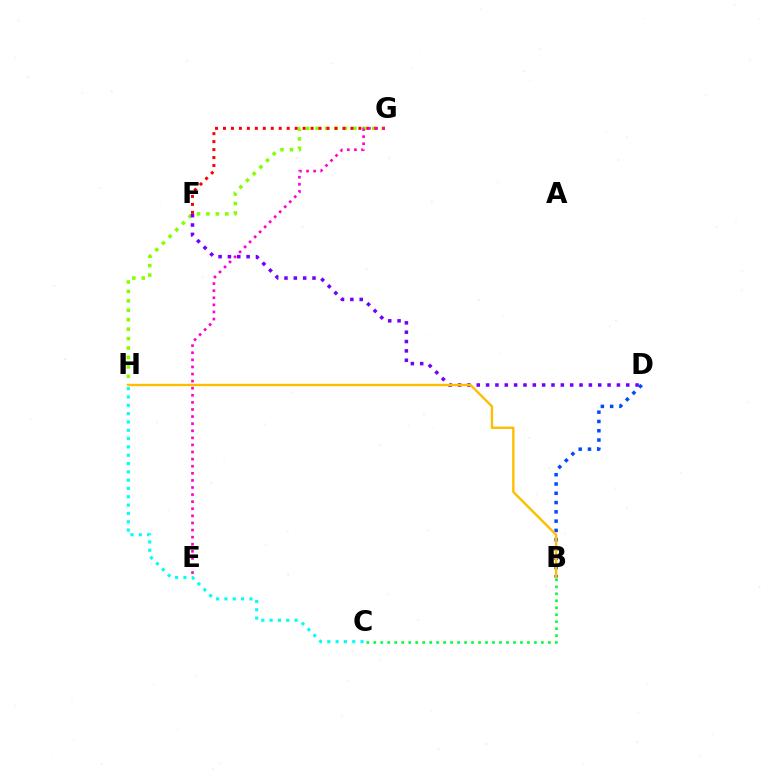{('G', 'H'): [{'color': '#84ff00', 'line_style': 'dotted', 'thickness': 2.56}], ('D', 'F'): [{'color': '#7200ff', 'line_style': 'dotted', 'thickness': 2.54}], ('F', 'G'): [{'color': '#ff0000', 'line_style': 'dotted', 'thickness': 2.16}], ('C', 'H'): [{'color': '#00fff6', 'line_style': 'dotted', 'thickness': 2.26}], ('B', 'D'): [{'color': '#004bff', 'line_style': 'dotted', 'thickness': 2.52}], ('B', 'C'): [{'color': '#00ff39', 'line_style': 'dotted', 'thickness': 1.9}], ('B', 'H'): [{'color': '#ffbd00', 'line_style': 'solid', 'thickness': 1.71}], ('E', 'G'): [{'color': '#ff00cf', 'line_style': 'dotted', 'thickness': 1.93}]}